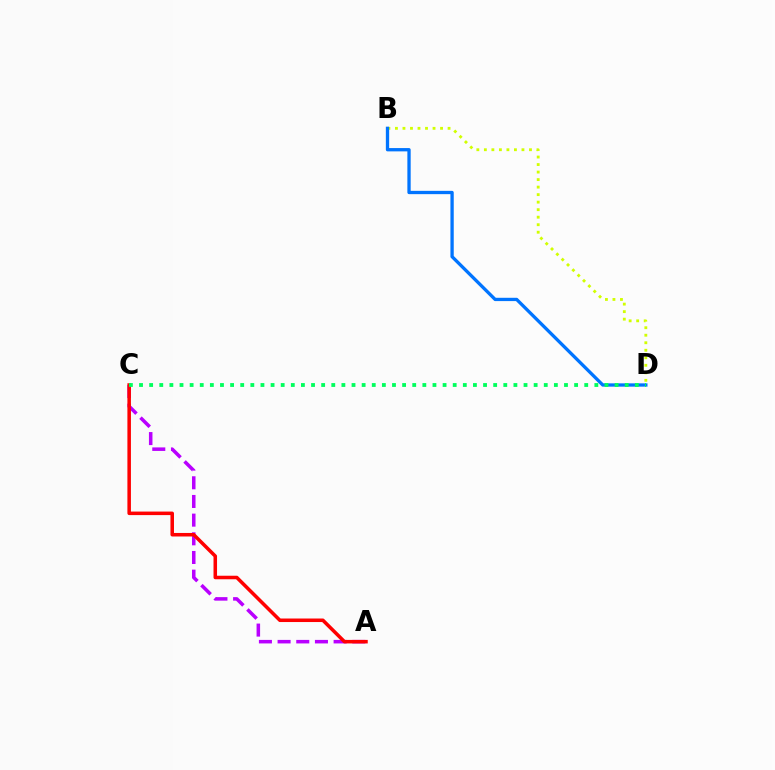{('A', 'C'): [{'color': '#b900ff', 'line_style': 'dashed', 'thickness': 2.54}, {'color': '#ff0000', 'line_style': 'solid', 'thickness': 2.54}], ('B', 'D'): [{'color': '#d1ff00', 'line_style': 'dotted', 'thickness': 2.04}, {'color': '#0074ff', 'line_style': 'solid', 'thickness': 2.38}], ('C', 'D'): [{'color': '#00ff5c', 'line_style': 'dotted', 'thickness': 2.75}]}